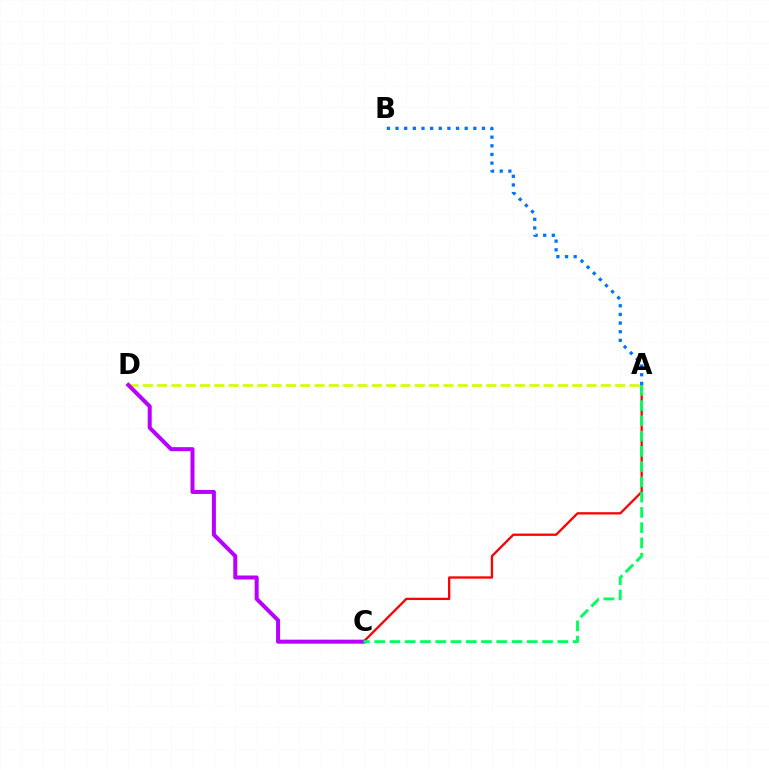{('A', 'C'): [{'color': '#ff0000', 'line_style': 'solid', 'thickness': 1.66}, {'color': '#00ff5c', 'line_style': 'dashed', 'thickness': 2.07}], ('A', 'B'): [{'color': '#0074ff', 'line_style': 'dotted', 'thickness': 2.35}], ('A', 'D'): [{'color': '#d1ff00', 'line_style': 'dashed', 'thickness': 1.94}], ('C', 'D'): [{'color': '#b900ff', 'line_style': 'solid', 'thickness': 2.89}]}